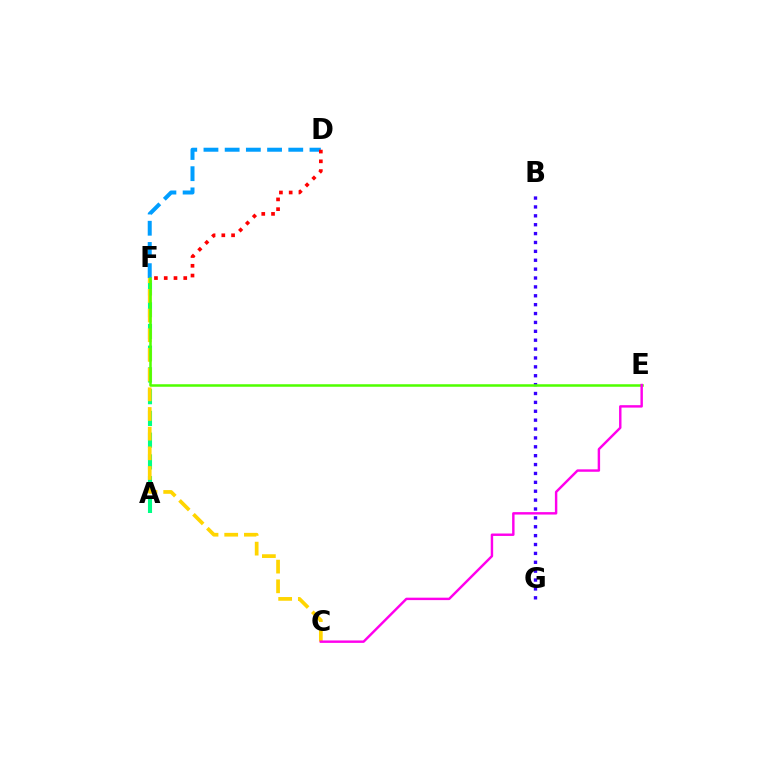{('D', 'F'): [{'color': '#009eff', 'line_style': 'dashed', 'thickness': 2.88}, {'color': '#ff0000', 'line_style': 'dotted', 'thickness': 2.65}], ('B', 'G'): [{'color': '#3700ff', 'line_style': 'dotted', 'thickness': 2.41}], ('A', 'F'): [{'color': '#00ff86', 'line_style': 'dashed', 'thickness': 2.95}], ('C', 'F'): [{'color': '#ffd500', 'line_style': 'dashed', 'thickness': 2.67}], ('E', 'F'): [{'color': '#4fff00', 'line_style': 'solid', 'thickness': 1.81}], ('C', 'E'): [{'color': '#ff00ed', 'line_style': 'solid', 'thickness': 1.75}]}